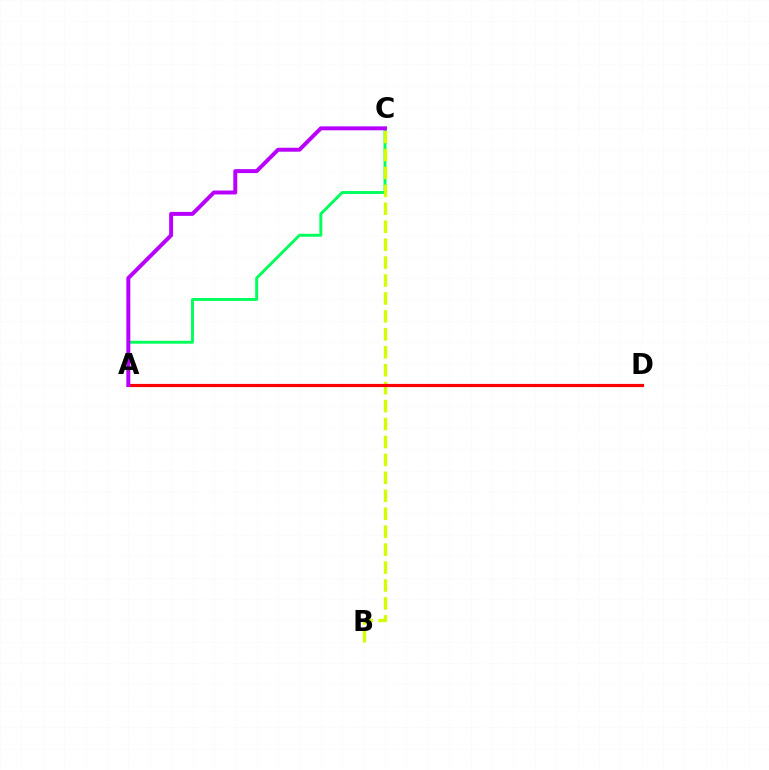{('A', 'D'): [{'color': '#0074ff', 'line_style': 'solid', 'thickness': 2.16}, {'color': '#ff0000', 'line_style': 'solid', 'thickness': 2.29}], ('A', 'C'): [{'color': '#00ff5c', 'line_style': 'solid', 'thickness': 2.11}, {'color': '#b900ff', 'line_style': 'solid', 'thickness': 2.85}], ('B', 'C'): [{'color': '#d1ff00', 'line_style': 'dashed', 'thickness': 2.44}]}